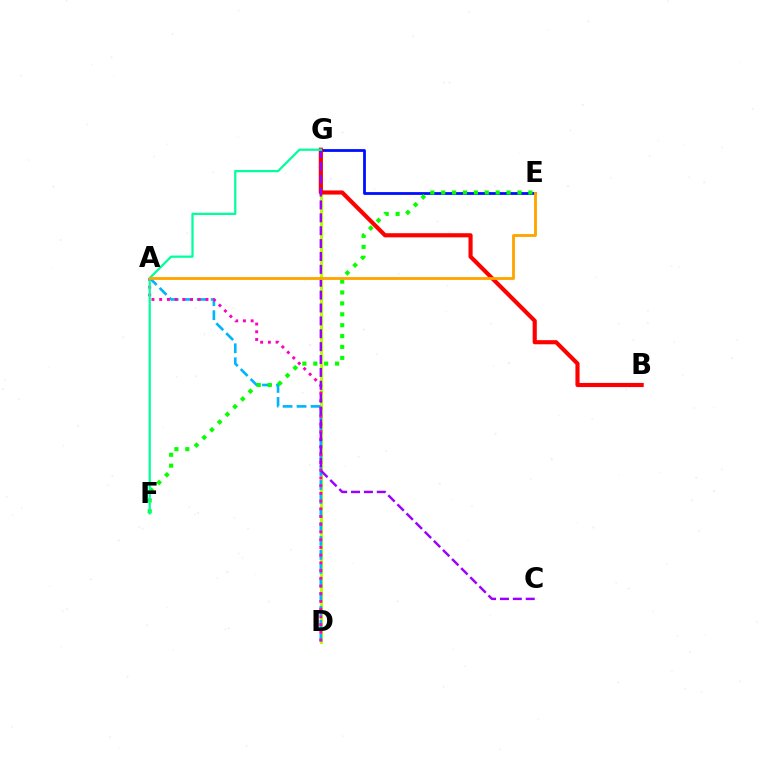{('D', 'G'): [{'color': '#b3ff00', 'line_style': 'solid', 'thickness': 2.21}], ('A', 'D'): [{'color': '#00b5ff', 'line_style': 'dashed', 'thickness': 1.9}, {'color': '#ff00bd', 'line_style': 'dotted', 'thickness': 2.1}], ('E', 'G'): [{'color': '#0010ff', 'line_style': 'solid', 'thickness': 2.01}], ('B', 'G'): [{'color': '#ff0000', 'line_style': 'solid', 'thickness': 2.97}], ('C', 'G'): [{'color': '#9b00ff', 'line_style': 'dashed', 'thickness': 1.75}], ('E', 'F'): [{'color': '#08ff00', 'line_style': 'dotted', 'thickness': 2.96}], ('F', 'G'): [{'color': '#00ff9d', 'line_style': 'solid', 'thickness': 1.61}], ('A', 'E'): [{'color': '#ffa500', 'line_style': 'solid', 'thickness': 2.05}]}